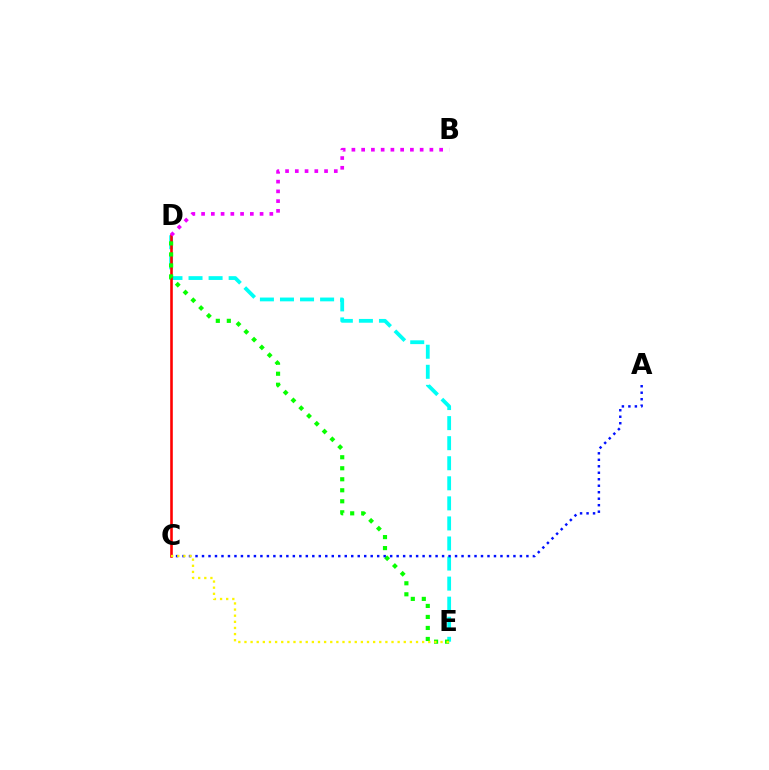{('D', 'E'): [{'color': '#00fff6', 'line_style': 'dashed', 'thickness': 2.73}, {'color': '#08ff00', 'line_style': 'dotted', 'thickness': 2.99}], ('C', 'D'): [{'color': '#ff0000', 'line_style': 'solid', 'thickness': 1.87}], ('A', 'C'): [{'color': '#0010ff', 'line_style': 'dotted', 'thickness': 1.76}], ('C', 'E'): [{'color': '#fcf500', 'line_style': 'dotted', 'thickness': 1.66}], ('B', 'D'): [{'color': '#ee00ff', 'line_style': 'dotted', 'thickness': 2.65}]}